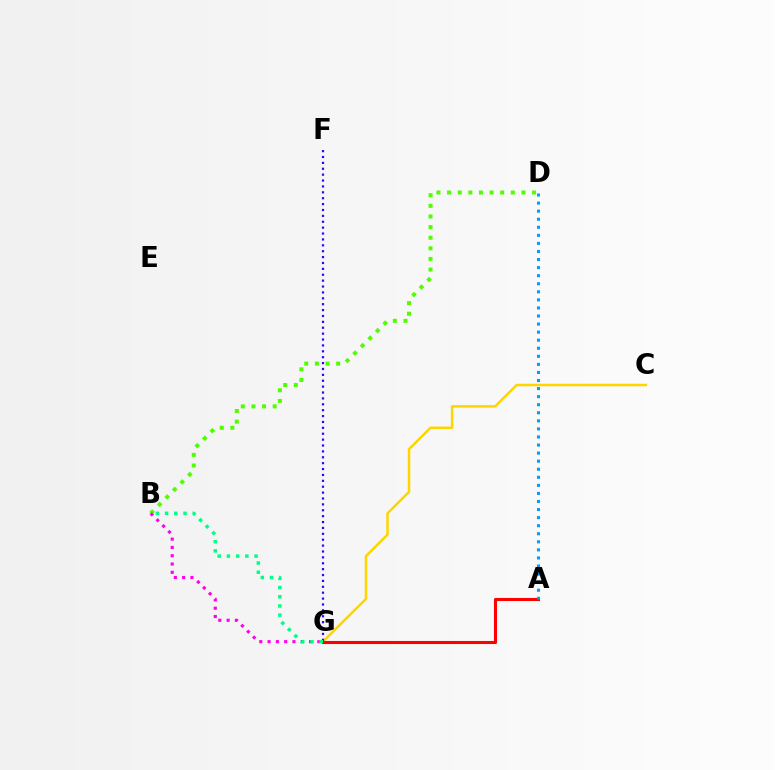{('B', 'D'): [{'color': '#4fff00', 'line_style': 'dotted', 'thickness': 2.89}], ('B', 'G'): [{'color': '#ff00ed', 'line_style': 'dotted', 'thickness': 2.25}, {'color': '#00ff86', 'line_style': 'dotted', 'thickness': 2.5}], ('C', 'G'): [{'color': '#ffd500', 'line_style': 'solid', 'thickness': 1.8}], ('A', 'G'): [{'color': '#ff0000', 'line_style': 'solid', 'thickness': 2.21}], ('F', 'G'): [{'color': '#3700ff', 'line_style': 'dotted', 'thickness': 1.6}], ('A', 'D'): [{'color': '#009eff', 'line_style': 'dotted', 'thickness': 2.19}]}